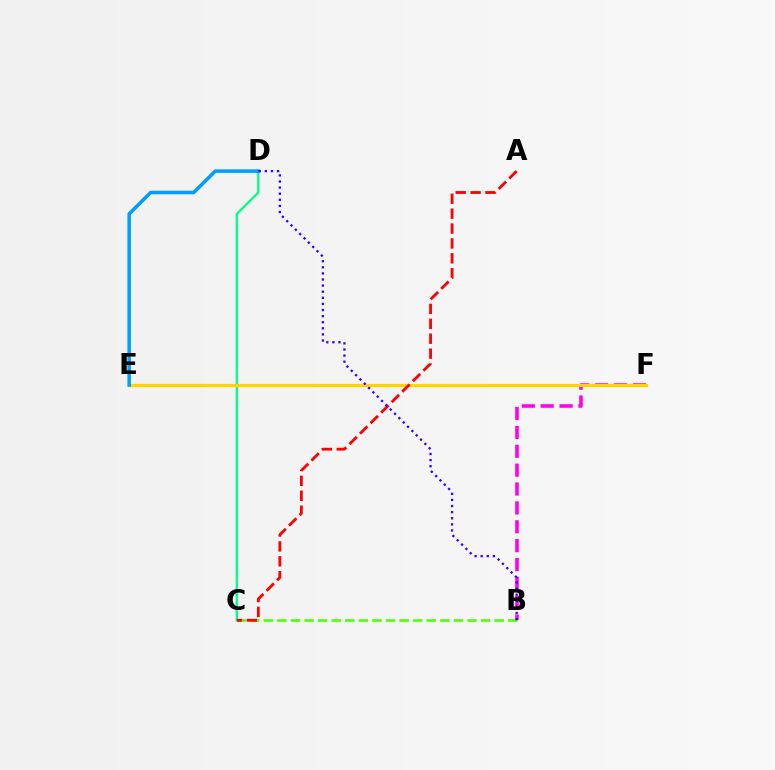{('B', 'F'): [{'color': '#ff00ed', 'line_style': 'dashed', 'thickness': 2.56}], ('C', 'D'): [{'color': '#00ff86', 'line_style': 'solid', 'thickness': 1.64}], ('E', 'F'): [{'color': '#ffd500', 'line_style': 'solid', 'thickness': 2.31}], ('D', 'E'): [{'color': '#009eff', 'line_style': 'solid', 'thickness': 2.55}], ('B', 'C'): [{'color': '#4fff00', 'line_style': 'dashed', 'thickness': 1.84}], ('A', 'C'): [{'color': '#ff0000', 'line_style': 'dashed', 'thickness': 2.02}], ('B', 'D'): [{'color': '#3700ff', 'line_style': 'dotted', 'thickness': 1.66}]}